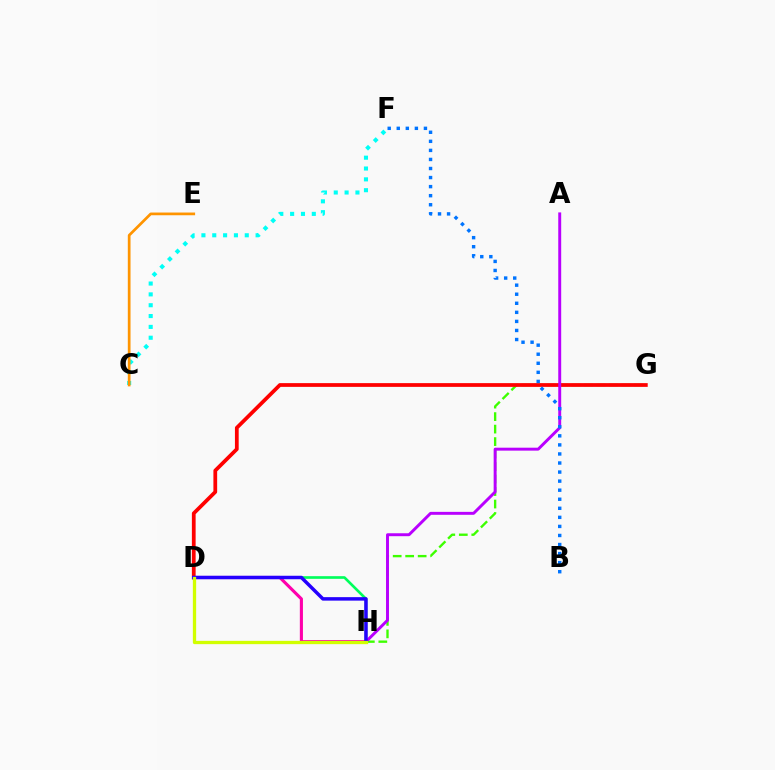{('C', 'F'): [{'color': '#00fff6', 'line_style': 'dotted', 'thickness': 2.94}], ('D', 'H'): [{'color': '#ff00ac', 'line_style': 'solid', 'thickness': 2.24}, {'color': '#00ff5c', 'line_style': 'solid', 'thickness': 1.92}, {'color': '#2500ff', 'line_style': 'solid', 'thickness': 2.51}, {'color': '#d1ff00', 'line_style': 'solid', 'thickness': 2.37}], ('G', 'H'): [{'color': '#3dff00', 'line_style': 'dashed', 'thickness': 1.7}], ('D', 'G'): [{'color': '#ff0000', 'line_style': 'solid', 'thickness': 2.7}], ('A', 'H'): [{'color': '#b900ff', 'line_style': 'solid', 'thickness': 2.12}], ('C', 'E'): [{'color': '#ff9400', 'line_style': 'solid', 'thickness': 1.95}], ('B', 'F'): [{'color': '#0074ff', 'line_style': 'dotted', 'thickness': 2.46}]}